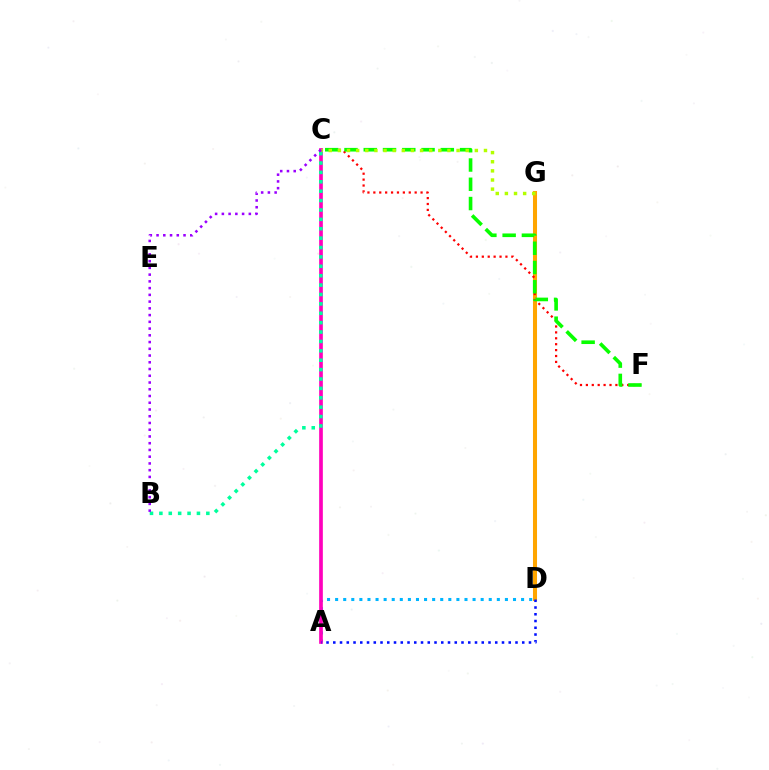{('D', 'G'): [{'color': '#ffa500', 'line_style': 'solid', 'thickness': 2.91}], ('A', 'D'): [{'color': '#00b5ff', 'line_style': 'dotted', 'thickness': 2.2}, {'color': '#0010ff', 'line_style': 'dotted', 'thickness': 1.83}], ('C', 'F'): [{'color': '#ff0000', 'line_style': 'dotted', 'thickness': 1.6}, {'color': '#08ff00', 'line_style': 'dashed', 'thickness': 2.62}], ('A', 'C'): [{'color': '#ff00bd', 'line_style': 'solid', 'thickness': 2.65}], ('C', 'G'): [{'color': '#b3ff00', 'line_style': 'dotted', 'thickness': 2.48}], ('B', 'C'): [{'color': '#00ff9d', 'line_style': 'dotted', 'thickness': 2.55}, {'color': '#9b00ff', 'line_style': 'dotted', 'thickness': 1.83}]}